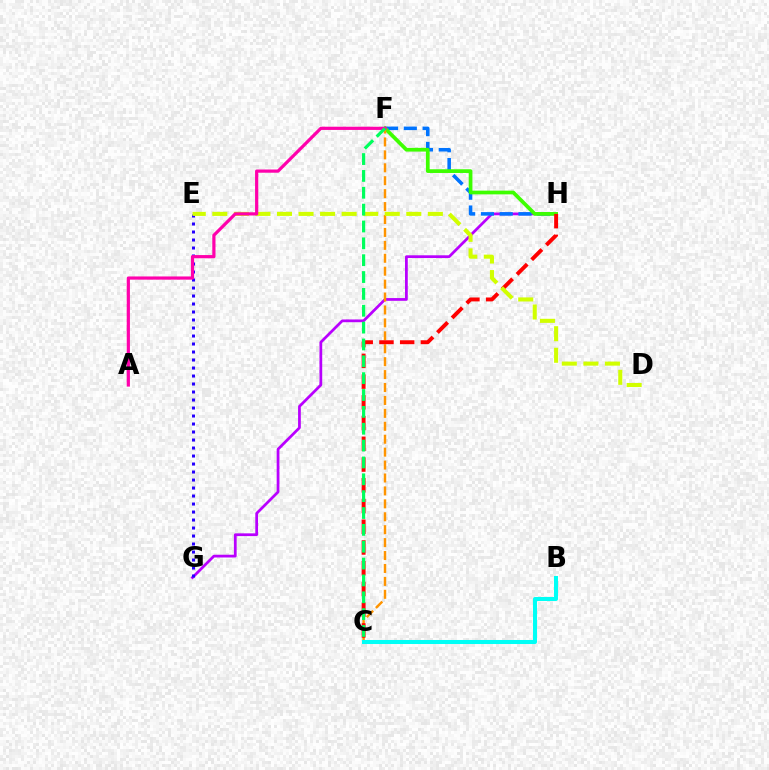{('G', 'H'): [{'color': '#b900ff', 'line_style': 'solid', 'thickness': 1.98}], ('F', 'H'): [{'color': '#0074ff', 'line_style': 'dashed', 'thickness': 2.55}, {'color': '#3dff00', 'line_style': 'solid', 'thickness': 2.68}], ('E', 'G'): [{'color': '#2500ff', 'line_style': 'dotted', 'thickness': 2.17}], ('C', 'F'): [{'color': '#ff9400', 'line_style': 'dashed', 'thickness': 1.76}, {'color': '#00ff5c', 'line_style': 'dashed', 'thickness': 2.29}], ('C', 'H'): [{'color': '#ff0000', 'line_style': 'dashed', 'thickness': 2.82}], ('D', 'E'): [{'color': '#d1ff00', 'line_style': 'dashed', 'thickness': 2.93}], ('A', 'F'): [{'color': '#ff00ac', 'line_style': 'solid', 'thickness': 2.31}], ('B', 'C'): [{'color': '#00fff6', 'line_style': 'solid', 'thickness': 2.9}]}